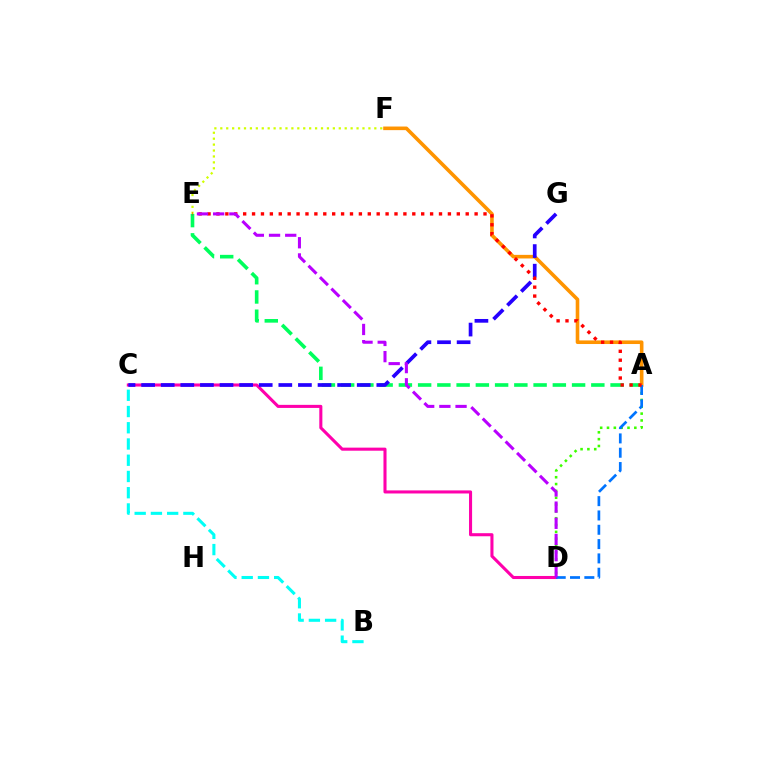{('A', 'E'): [{'color': '#00ff5c', 'line_style': 'dashed', 'thickness': 2.61}, {'color': '#ff0000', 'line_style': 'dotted', 'thickness': 2.42}], ('A', 'D'): [{'color': '#3dff00', 'line_style': 'dotted', 'thickness': 1.86}, {'color': '#0074ff', 'line_style': 'dashed', 'thickness': 1.95}], ('A', 'F'): [{'color': '#ff9400', 'line_style': 'solid', 'thickness': 2.59}], ('E', 'F'): [{'color': '#d1ff00', 'line_style': 'dotted', 'thickness': 1.61}], ('C', 'D'): [{'color': '#ff00ac', 'line_style': 'solid', 'thickness': 2.21}], ('C', 'G'): [{'color': '#2500ff', 'line_style': 'dashed', 'thickness': 2.66}], ('B', 'C'): [{'color': '#00fff6', 'line_style': 'dashed', 'thickness': 2.21}], ('D', 'E'): [{'color': '#b900ff', 'line_style': 'dashed', 'thickness': 2.2}]}